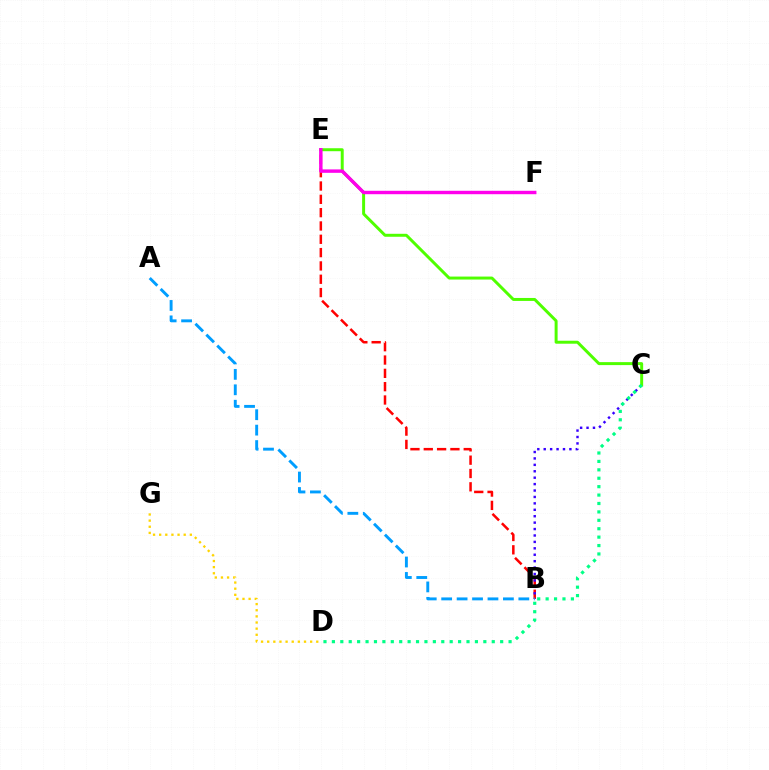{('B', 'E'): [{'color': '#ff0000', 'line_style': 'dashed', 'thickness': 1.81}], ('D', 'G'): [{'color': '#ffd500', 'line_style': 'dotted', 'thickness': 1.67}], ('B', 'C'): [{'color': '#3700ff', 'line_style': 'dotted', 'thickness': 1.74}], ('C', 'E'): [{'color': '#4fff00', 'line_style': 'solid', 'thickness': 2.14}], ('A', 'B'): [{'color': '#009eff', 'line_style': 'dashed', 'thickness': 2.1}], ('E', 'F'): [{'color': '#ff00ed', 'line_style': 'solid', 'thickness': 2.46}], ('C', 'D'): [{'color': '#00ff86', 'line_style': 'dotted', 'thickness': 2.29}]}